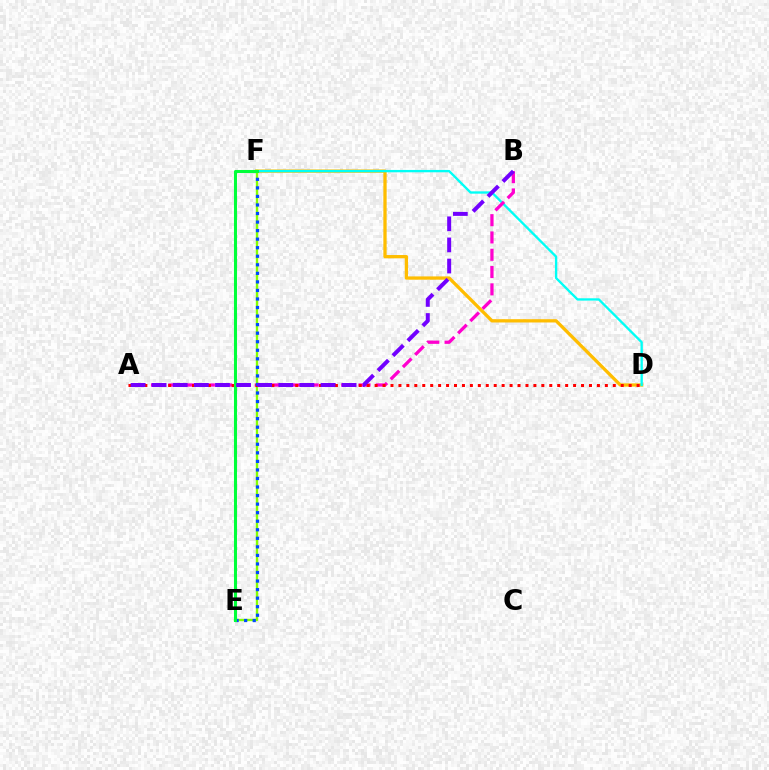{('D', 'F'): [{'color': '#ffbd00', 'line_style': 'solid', 'thickness': 2.37}, {'color': '#00fff6', 'line_style': 'solid', 'thickness': 1.68}], ('A', 'B'): [{'color': '#ff00cf', 'line_style': 'dashed', 'thickness': 2.35}, {'color': '#7200ff', 'line_style': 'dashed', 'thickness': 2.87}], ('E', 'F'): [{'color': '#84ff00', 'line_style': 'solid', 'thickness': 1.7}, {'color': '#004bff', 'line_style': 'dotted', 'thickness': 2.32}, {'color': '#00ff39', 'line_style': 'solid', 'thickness': 2.2}], ('A', 'D'): [{'color': '#ff0000', 'line_style': 'dotted', 'thickness': 2.16}]}